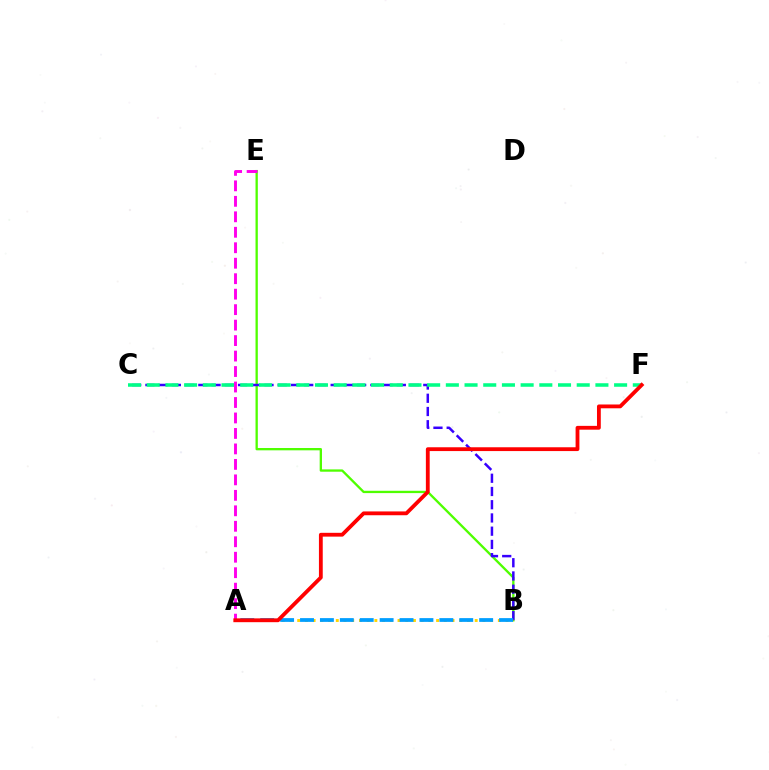{('B', 'E'): [{'color': '#4fff00', 'line_style': 'solid', 'thickness': 1.67}], ('B', 'C'): [{'color': '#3700ff', 'line_style': 'dashed', 'thickness': 1.8}], ('A', 'B'): [{'color': '#ffd500', 'line_style': 'dotted', 'thickness': 2.1}, {'color': '#009eff', 'line_style': 'dashed', 'thickness': 2.7}], ('C', 'F'): [{'color': '#00ff86', 'line_style': 'dashed', 'thickness': 2.54}], ('A', 'E'): [{'color': '#ff00ed', 'line_style': 'dashed', 'thickness': 2.1}], ('A', 'F'): [{'color': '#ff0000', 'line_style': 'solid', 'thickness': 2.74}]}